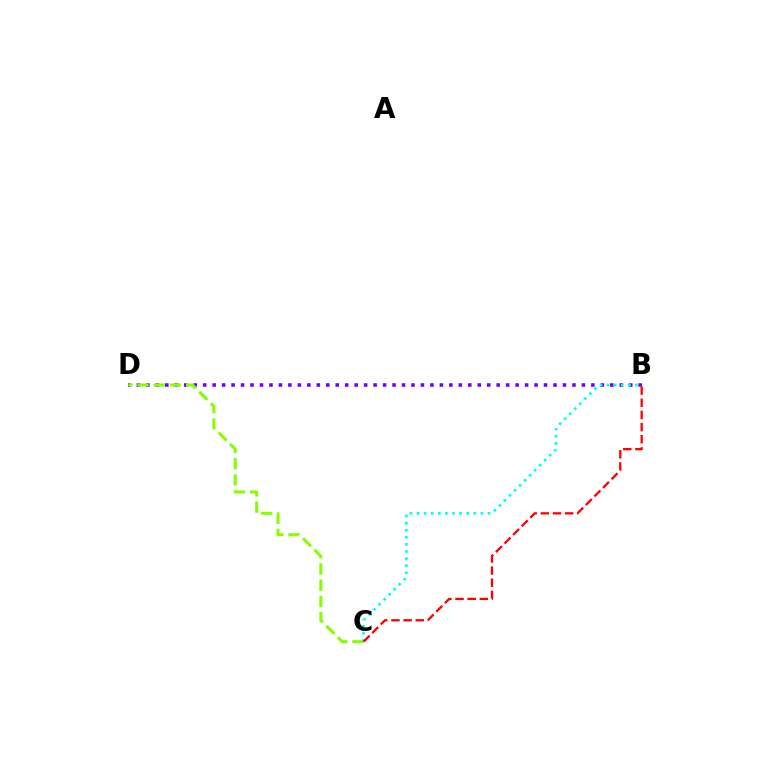{('B', 'D'): [{'color': '#7200ff', 'line_style': 'dotted', 'thickness': 2.57}], ('C', 'D'): [{'color': '#84ff00', 'line_style': 'dashed', 'thickness': 2.2}], ('B', 'C'): [{'color': '#00fff6', 'line_style': 'dotted', 'thickness': 1.93}, {'color': '#ff0000', 'line_style': 'dashed', 'thickness': 1.65}]}